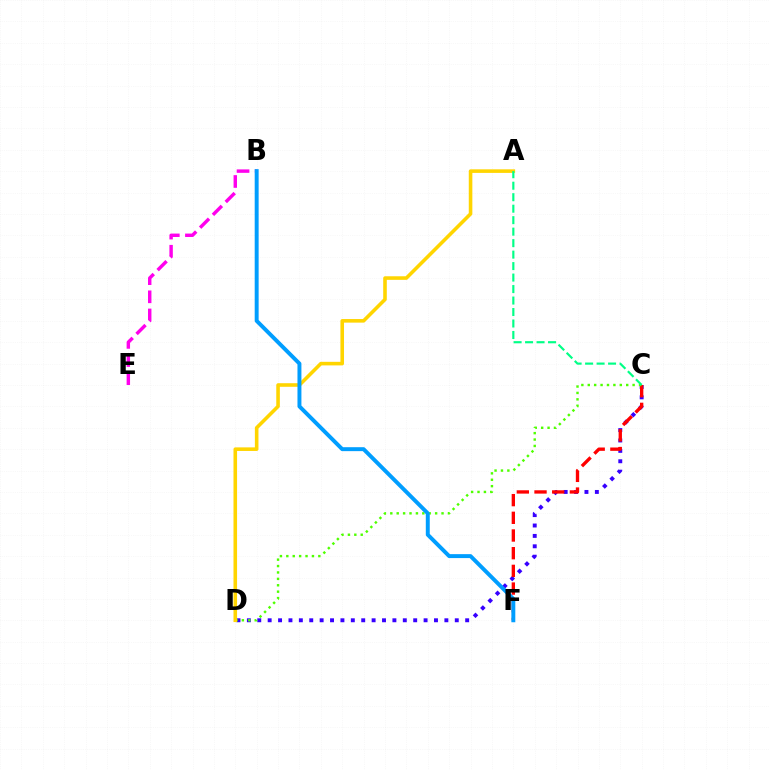{('C', 'D'): [{'color': '#3700ff', 'line_style': 'dotted', 'thickness': 2.82}, {'color': '#4fff00', 'line_style': 'dotted', 'thickness': 1.74}], ('C', 'F'): [{'color': '#ff0000', 'line_style': 'dashed', 'thickness': 2.4}], ('B', 'E'): [{'color': '#ff00ed', 'line_style': 'dashed', 'thickness': 2.46}], ('A', 'D'): [{'color': '#ffd500', 'line_style': 'solid', 'thickness': 2.58}], ('B', 'F'): [{'color': '#009eff', 'line_style': 'solid', 'thickness': 2.84}], ('A', 'C'): [{'color': '#00ff86', 'line_style': 'dashed', 'thickness': 1.56}]}